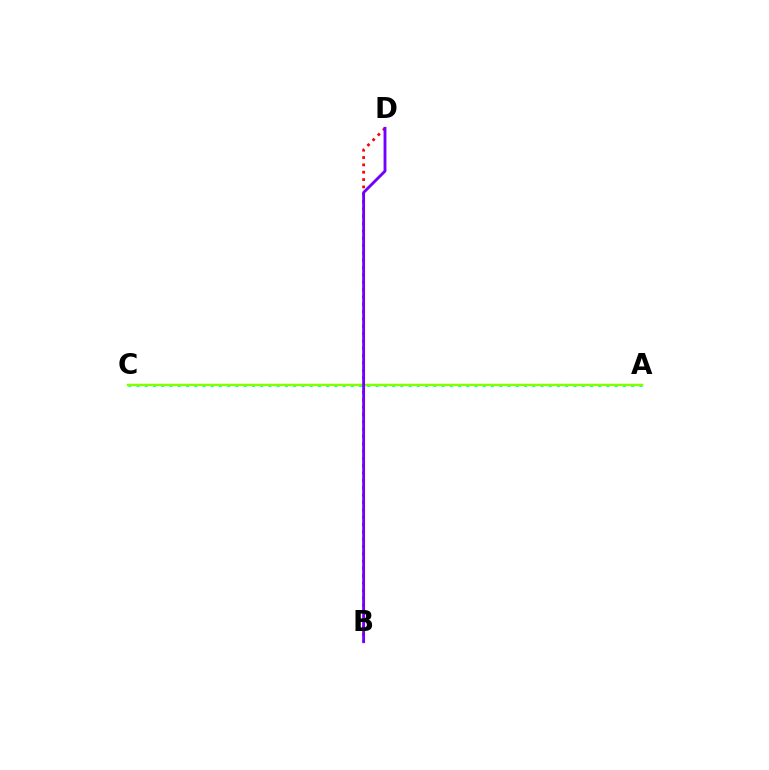{('A', 'C'): [{'color': '#00fff6', 'line_style': 'dotted', 'thickness': 2.24}, {'color': '#84ff00', 'line_style': 'solid', 'thickness': 1.79}], ('B', 'D'): [{'color': '#ff0000', 'line_style': 'dotted', 'thickness': 1.99}, {'color': '#7200ff', 'line_style': 'solid', 'thickness': 2.06}]}